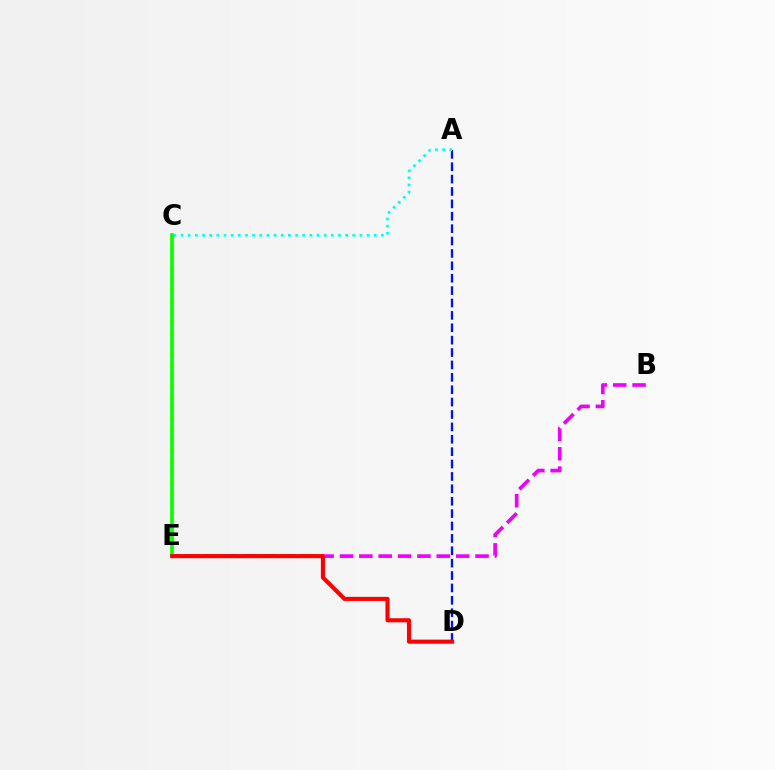{('A', 'D'): [{'color': '#0010ff', 'line_style': 'dashed', 'thickness': 1.68}], ('C', 'E'): [{'color': '#fcf500', 'line_style': 'dotted', 'thickness': 2.91}, {'color': '#08ff00', 'line_style': 'solid', 'thickness': 2.63}], ('A', 'C'): [{'color': '#00fff6', 'line_style': 'dotted', 'thickness': 1.94}], ('B', 'E'): [{'color': '#ee00ff', 'line_style': 'dashed', 'thickness': 2.63}], ('D', 'E'): [{'color': '#ff0000', 'line_style': 'solid', 'thickness': 2.95}]}